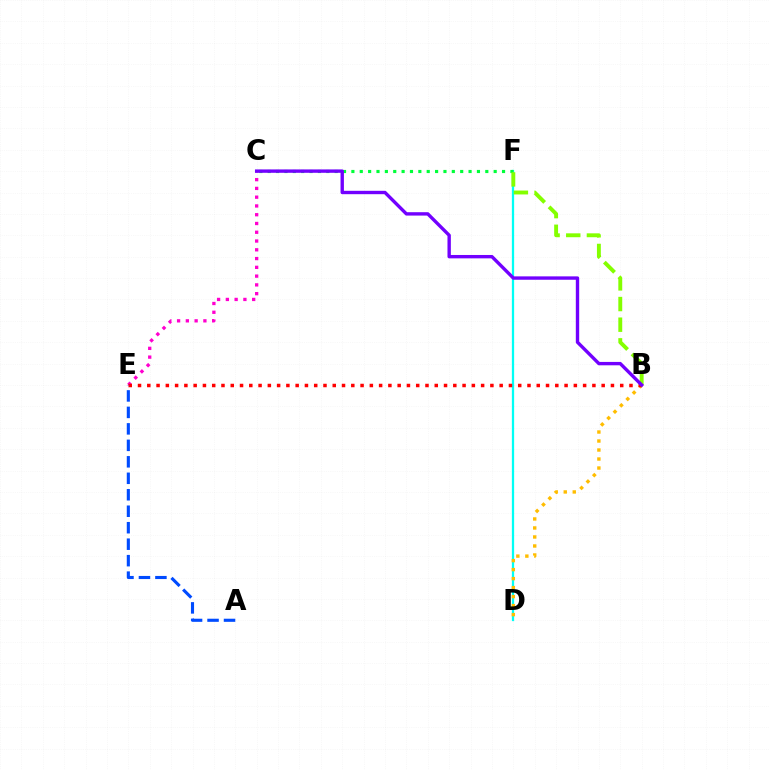{('D', 'F'): [{'color': '#00fff6', 'line_style': 'solid', 'thickness': 1.63}], ('B', 'D'): [{'color': '#ffbd00', 'line_style': 'dotted', 'thickness': 2.45}], ('C', 'E'): [{'color': '#ff00cf', 'line_style': 'dotted', 'thickness': 2.38}], ('C', 'F'): [{'color': '#00ff39', 'line_style': 'dotted', 'thickness': 2.27}], ('B', 'E'): [{'color': '#ff0000', 'line_style': 'dotted', 'thickness': 2.52}], ('B', 'F'): [{'color': '#84ff00', 'line_style': 'dashed', 'thickness': 2.81}], ('B', 'C'): [{'color': '#7200ff', 'line_style': 'solid', 'thickness': 2.43}], ('A', 'E'): [{'color': '#004bff', 'line_style': 'dashed', 'thickness': 2.24}]}